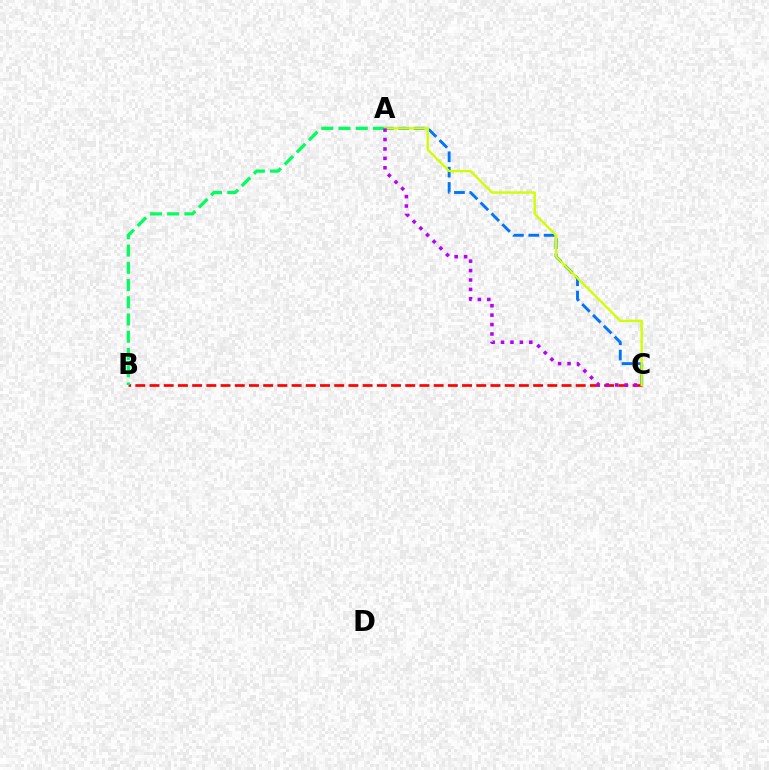{('B', 'C'): [{'color': '#ff0000', 'line_style': 'dashed', 'thickness': 1.93}], ('A', 'B'): [{'color': '#00ff5c', 'line_style': 'dashed', 'thickness': 2.34}], ('A', 'C'): [{'color': '#0074ff', 'line_style': 'dashed', 'thickness': 2.08}, {'color': '#d1ff00', 'line_style': 'solid', 'thickness': 1.71}, {'color': '#b900ff', 'line_style': 'dotted', 'thickness': 2.56}]}